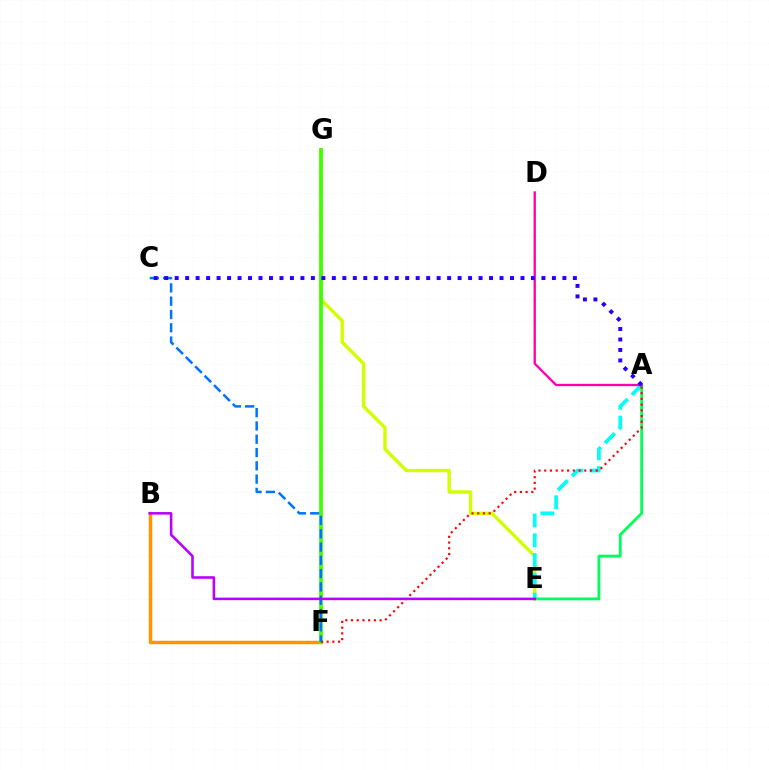{('E', 'G'): [{'color': '#d1ff00', 'line_style': 'solid', 'thickness': 2.45}], ('A', 'E'): [{'color': '#00fff6', 'line_style': 'dashed', 'thickness': 2.69}, {'color': '#00ff5c', 'line_style': 'solid', 'thickness': 2.04}], ('B', 'F'): [{'color': '#ff9400', 'line_style': 'solid', 'thickness': 2.5}], ('F', 'G'): [{'color': '#3dff00', 'line_style': 'solid', 'thickness': 2.66}], ('A', 'F'): [{'color': '#ff0000', 'line_style': 'dotted', 'thickness': 1.55}], ('C', 'F'): [{'color': '#0074ff', 'line_style': 'dashed', 'thickness': 1.81}], ('B', 'E'): [{'color': '#b900ff', 'line_style': 'solid', 'thickness': 1.85}], ('A', 'D'): [{'color': '#ff00ac', 'line_style': 'solid', 'thickness': 1.69}], ('A', 'C'): [{'color': '#2500ff', 'line_style': 'dotted', 'thickness': 2.85}]}